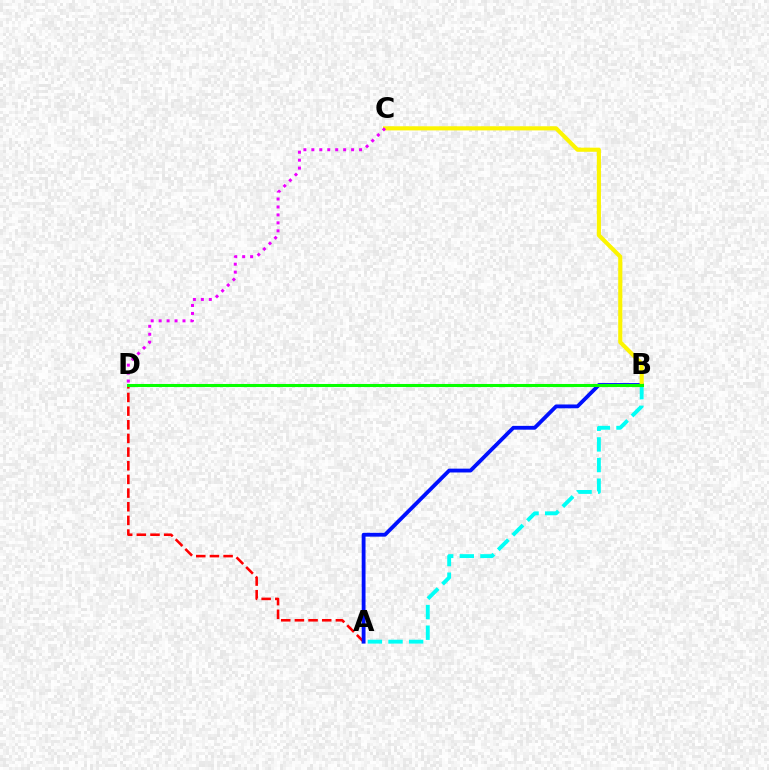{('A', 'D'): [{'color': '#ff0000', 'line_style': 'dashed', 'thickness': 1.86}], ('A', 'B'): [{'color': '#0010ff', 'line_style': 'solid', 'thickness': 2.75}, {'color': '#00fff6', 'line_style': 'dashed', 'thickness': 2.8}], ('B', 'C'): [{'color': '#fcf500', 'line_style': 'solid', 'thickness': 2.97}], ('B', 'D'): [{'color': '#08ff00', 'line_style': 'solid', 'thickness': 2.2}], ('C', 'D'): [{'color': '#ee00ff', 'line_style': 'dotted', 'thickness': 2.16}]}